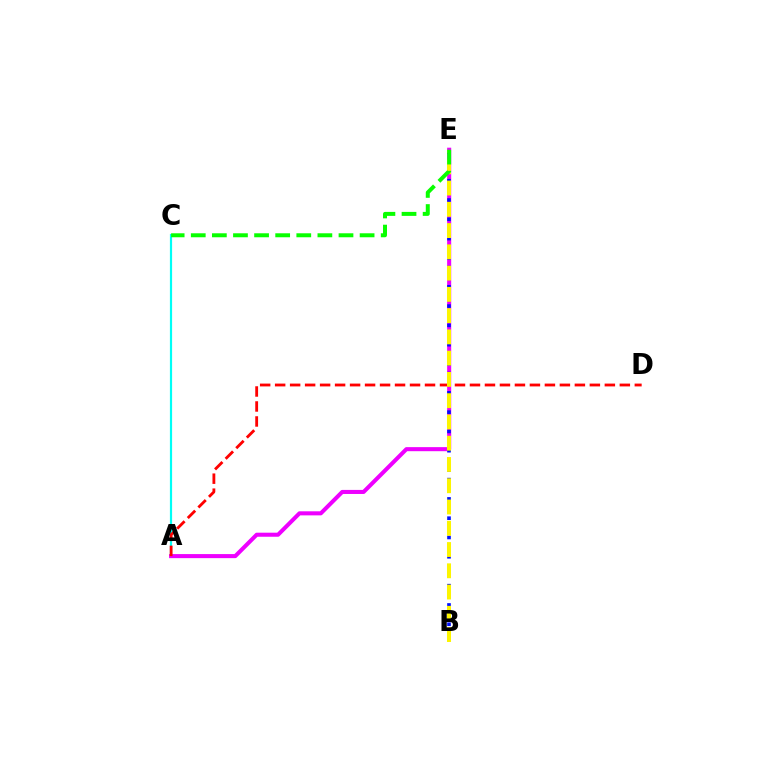{('A', 'C'): [{'color': '#00fff6', 'line_style': 'solid', 'thickness': 1.58}], ('A', 'E'): [{'color': '#ee00ff', 'line_style': 'solid', 'thickness': 2.92}], ('A', 'D'): [{'color': '#ff0000', 'line_style': 'dashed', 'thickness': 2.04}], ('B', 'E'): [{'color': '#0010ff', 'line_style': 'dotted', 'thickness': 2.62}, {'color': '#fcf500', 'line_style': 'dashed', 'thickness': 2.89}], ('C', 'E'): [{'color': '#08ff00', 'line_style': 'dashed', 'thickness': 2.87}]}